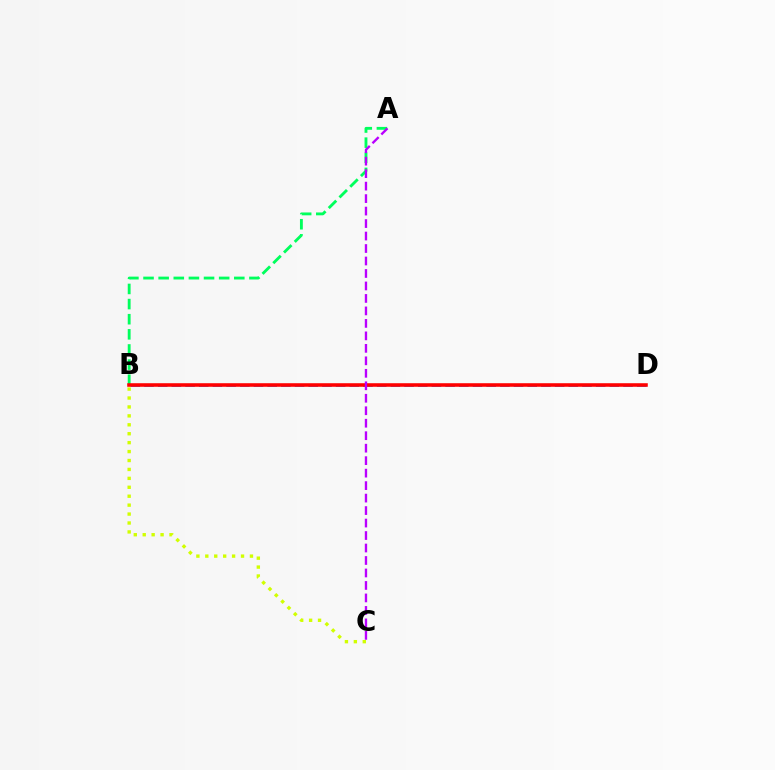{('A', 'B'): [{'color': '#00ff5c', 'line_style': 'dashed', 'thickness': 2.06}], ('B', 'C'): [{'color': '#d1ff00', 'line_style': 'dotted', 'thickness': 2.43}], ('B', 'D'): [{'color': '#0074ff', 'line_style': 'dashed', 'thickness': 1.86}, {'color': '#ff0000', 'line_style': 'solid', 'thickness': 2.56}], ('A', 'C'): [{'color': '#b900ff', 'line_style': 'dashed', 'thickness': 1.7}]}